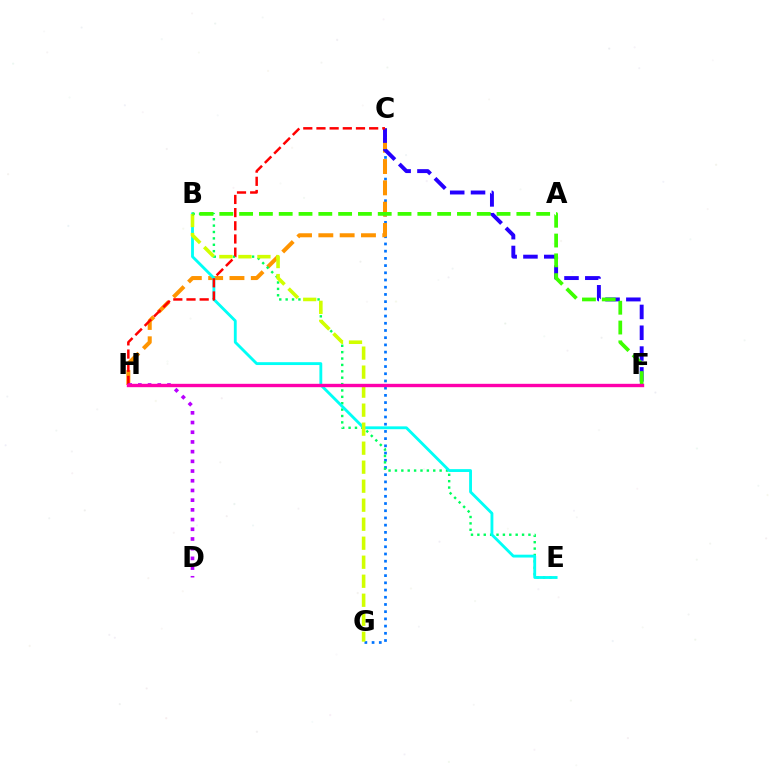{('C', 'G'): [{'color': '#0074ff', 'line_style': 'dotted', 'thickness': 1.96}], ('C', 'H'): [{'color': '#ff9400', 'line_style': 'dashed', 'thickness': 2.9}, {'color': '#ff0000', 'line_style': 'dashed', 'thickness': 1.79}], ('C', 'F'): [{'color': '#2500ff', 'line_style': 'dashed', 'thickness': 2.83}], ('B', 'E'): [{'color': '#00ff5c', 'line_style': 'dotted', 'thickness': 1.73}, {'color': '#00fff6', 'line_style': 'solid', 'thickness': 2.05}], ('B', 'G'): [{'color': '#d1ff00', 'line_style': 'dashed', 'thickness': 2.58}], ('B', 'F'): [{'color': '#3dff00', 'line_style': 'dashed', 'thickness': 2.69}], ('D', 'H'): [{'color': '#b900ff', 'line_style': 'dotted', 'thickness': 2.64}], ('F', 'H'): [{'color': '#ff00ac', 'line_style': 'solid', 'thickness': 2.43}]}